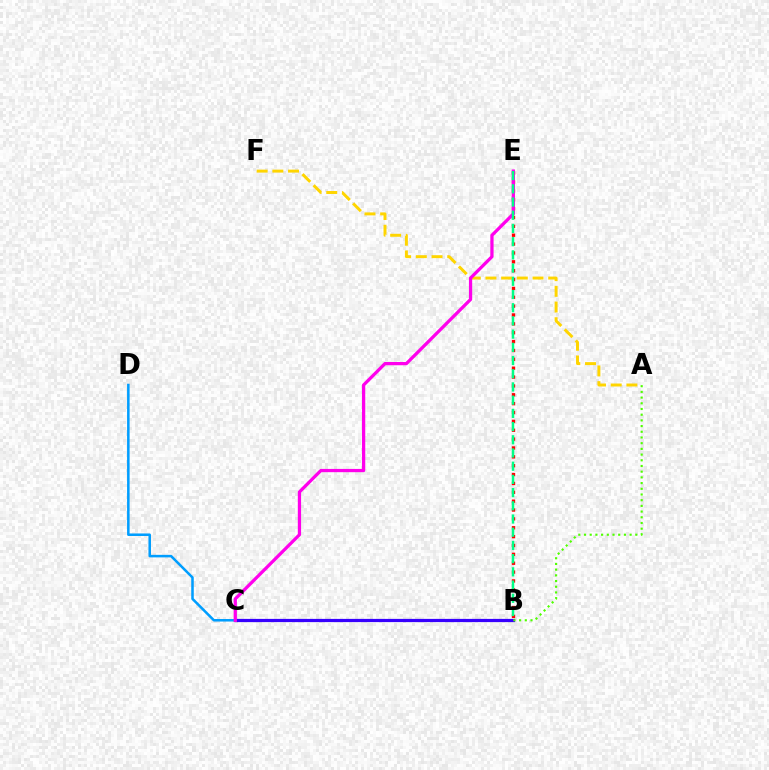{('B', 'E'): [{'color': '#ff0000', 'line_style': 'dotted', 'thickness': 2.41}, {'color': '#00ff86', 'line_style': 'dashed', 'thickness': 1.79}], ('A', 'F'): [{'color': '#ffd500', 'line_style': 'dashed', 'thickness': 2.13}], ('B', 'C'): [{'color': '#3700ff', 'line_style': 'solid', 'thickness': 2.32}], ('A', 'B'): [{'color': '#4fff00', 'line_style': 'dotted', 'thickness': 1.55}], ('C', 'D'): [{'color': '#009eff', 'line_style': 'solid', 'thickness': 1.82}], ('C', 'E'): [{'color': '#ff00ed', 'line_style': 'solid', 'thickness': 2.35}]}